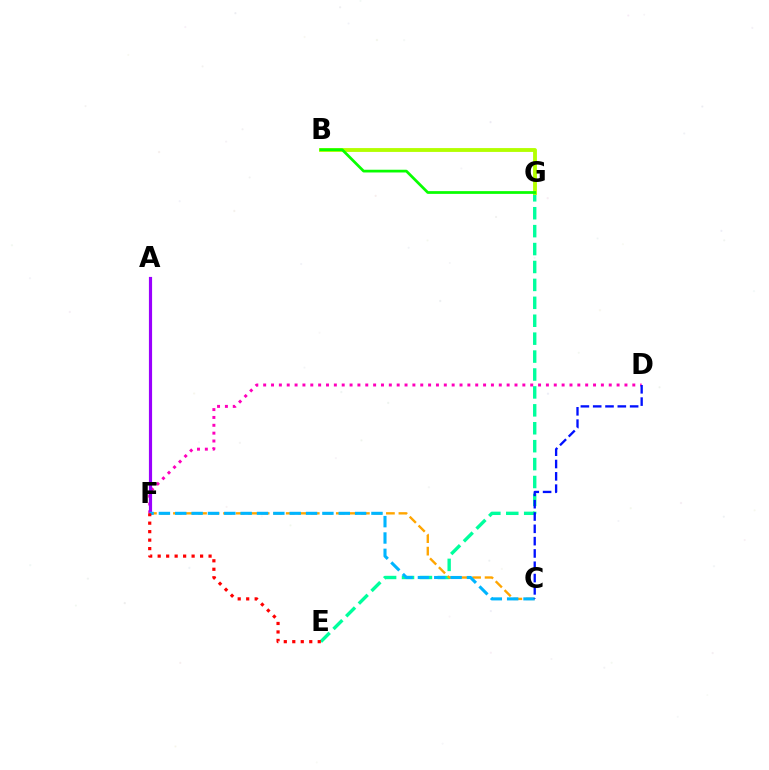{('E', 'G'): [{'color': '#00ff9d', 'line_style': 'dashed', 'thickness': 2.43}], ('D', 'F'): [{'color': '#ff00bd', 'line_style': 'dotted', 'thickness': 2.13}], ('A', 'F'): [{'color': '#9b00ff', 'line_style': 'solid', 'thickness': 2.28}], ('C', 'F'): [{'color': '#ffa500', 'line_style': 'dashed', 'thickness': 1.7}, {'color': '#00b5ff', 'line_style': 'dashed', 'thickness': 2.22}], ('C', 'D'): [{'color': '#0010ff', 'line_style': 'dashed', 'thickness': 1.67}], ('B', 'G'): [{'color': '#b3ff00', 'line_style': 'solid', 'thickness': 2.77}, {'color': '#08ff00', 'line_style': 'solid', 'thickness': 1.97}], ('E', 'F'): [{'color': '#ff0000', 'line_style': 'dotted', 'thickness': 2.3}]}